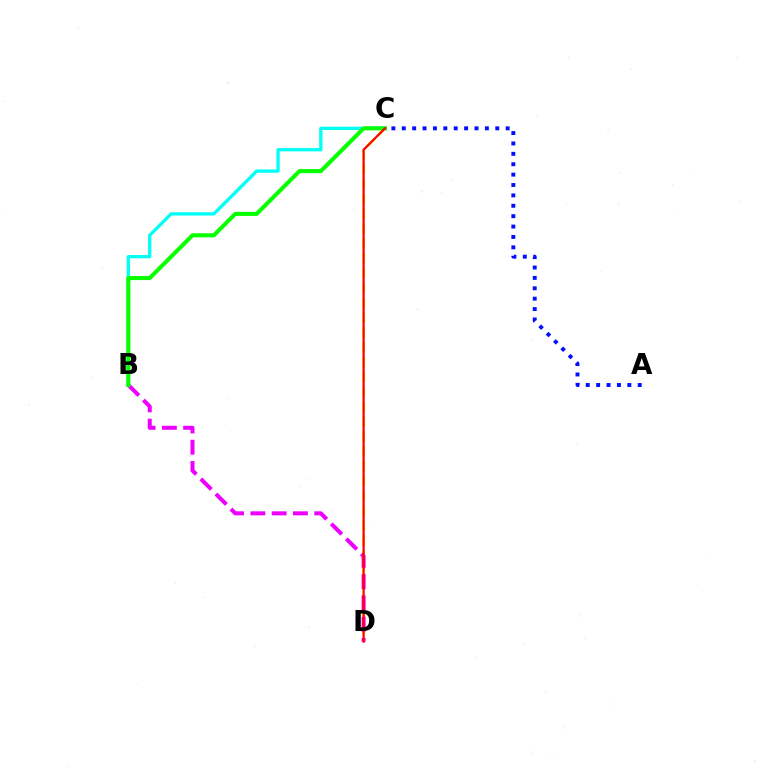{('C', 'D'): [{'color': '#fcf500', 'line_style': 'dashed', 'thickness': 2.02}, {'color': '#ff0000', 'line_style': 'solid', 'thickness': 1.6}], ('B', 'D'): [{'color': '#ee00ff', 'line_style': 'dashed', 'thickness': 2.89}], ('B', 'C'): [{'color': '#00fff6', 'line_style': 'solid', 'thickness': 2.38}, {'color': '#08ff00', 'line_style': 'solid', 'thickness': 2.93}], ('A', 'C'): [{'color': '#0010ff', 'line_style': 'dotted', 'thickness': 2.82}]}